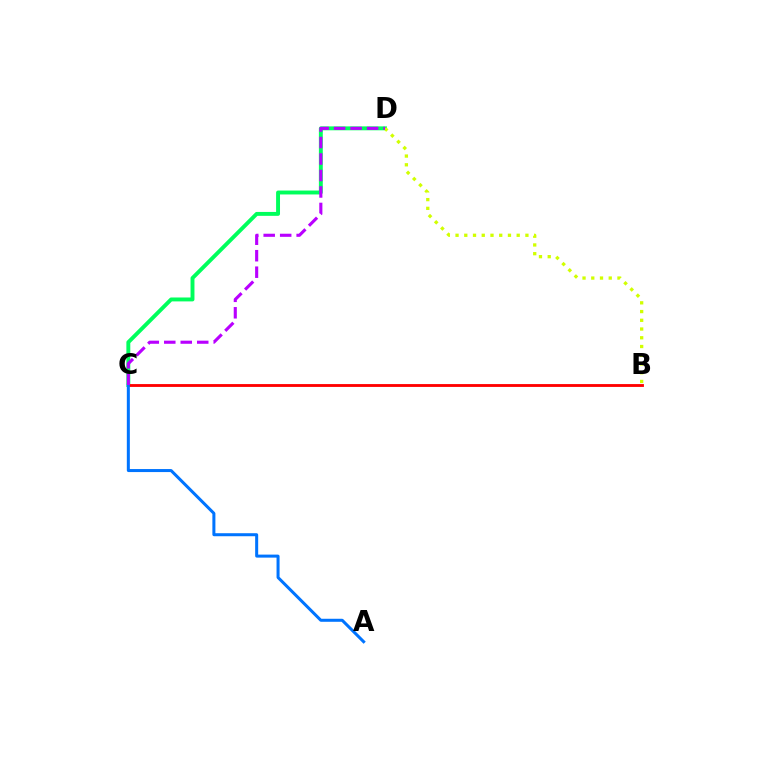{('C', 'D'): [{'color': '#00ff5c', 'line_style': 'solid', 'thickness': 2.82}, {'color': '#b900ff', 'line_style': 'dashed', 'thickness': 2.24}], ('B', 'D'): [{'color': '#d1ff00', 'line_style': 'dotted', 'thickness': 2.37}], ('B', 'C'): [{'color': '#ff0000', 'line_style': 'solid', 'thickness': 2.05}], ('A', 'C'): [{'color': '#0074ff', 'line_style': 'solid', 'thickness': 2.17}]}